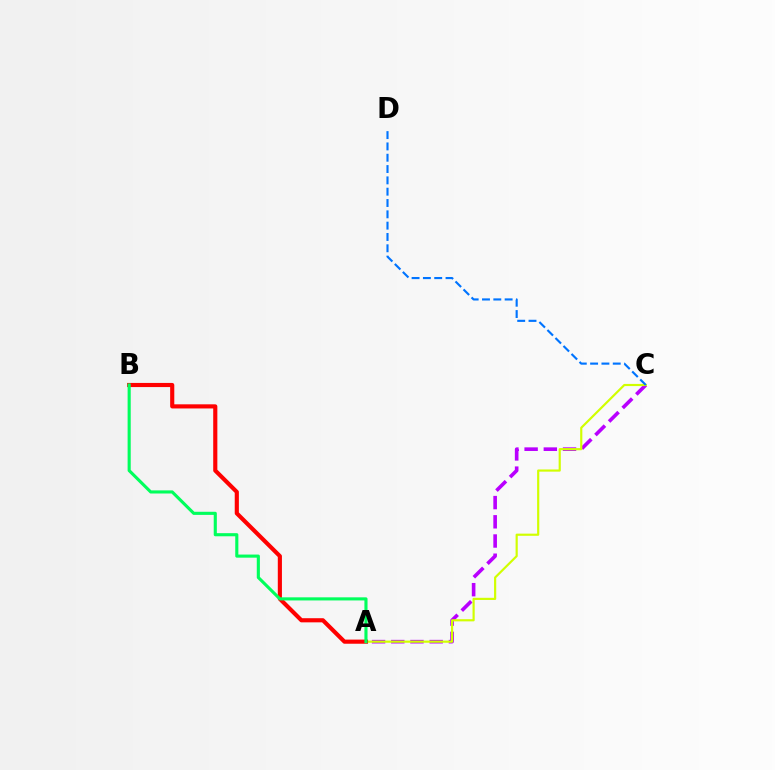{('A', 'C'): [{'color': '#b900ff', 'line_style': 'dashed', 'thickness': 2.61}, {'color': '#d1ff00', 'line_style': 'solid', 'thickness': 1.57}], ('C', 'D'): [{'color': '#0074ff', 'line_style': 'dashed', 'thickness': 1.54}], ('A', 'B'): [{'color': '#ff0000', 'line_style': 'solid', 'thickness': 2.98}, {'color': '#00ff5c', 'line_style': 'solid', 'thickness': 2.24}]}